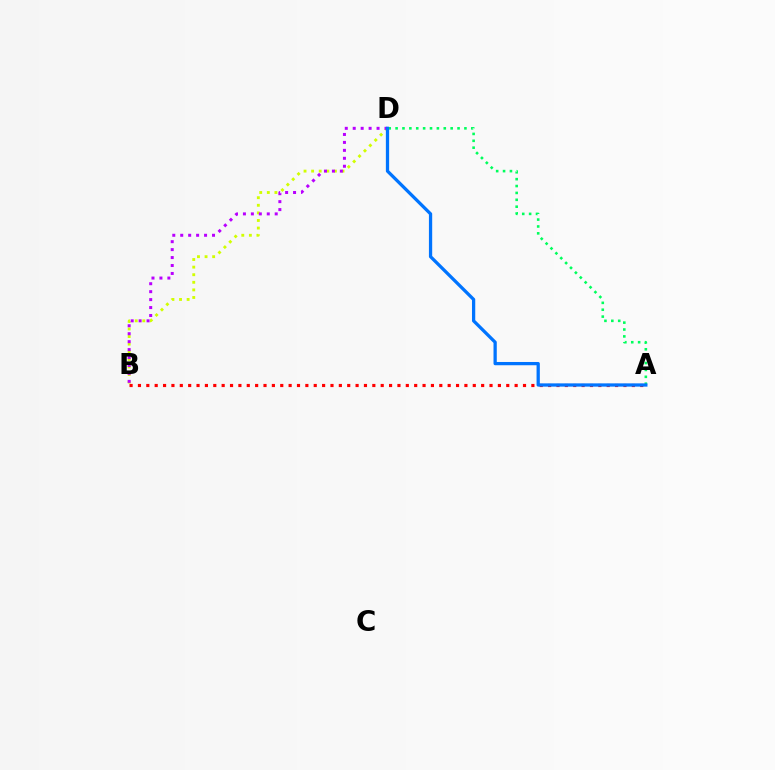{('B', 'D'): [{'color': '#d1ff00', 'line_style': 'dotted', 'thickness': 2.06}, {'color': '#b900ff', 'line_style': 'dotted', 'thickness': 2.16}], ('A', 'D'): [{'color': '#00ff5c', 'line_style': 'dotted', 'thickness': 1.87}, {'color': '#0074ff', 'line_style': 'solid', 'thickness': 2.35}], ('A', 'B'): [{'color': '#ff0000', 'line_style': 'dotted', 'thickness': 2.27}]}